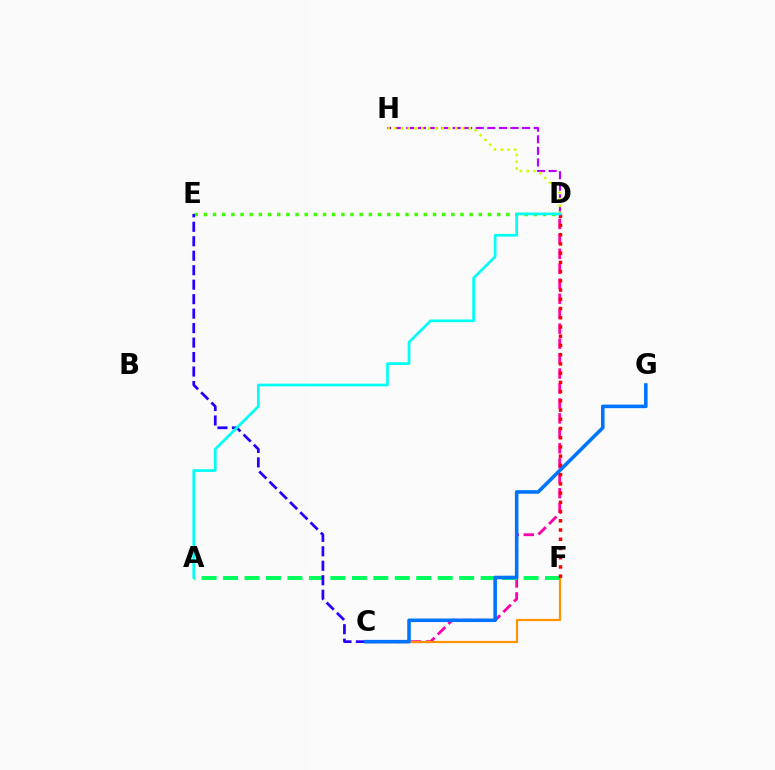{('D', 'H'): [{'color': '#b900ff', 'line_style': 'dashed', 'thickness': 1.57}, {'color': '#d1ff00', 'line_style': 'dotted', 'thickness': 1.84}], ('D', 'E'): [{'color': '#3dff00', 'line_style': 'dotted', 'thickness': 2.49}], ('C', 'D'): [{'color': '#ff00ac', 'line_style': 'dashed', 'thickness': 2.03}], ('C', 'F'): [{'color': '#ff9400', 'line_style': 'solid', 'thickness': 1.6}], ('A', 'F'): [{'color': '#00ff5c', 'line_style': 'dashed', 'thickness': 2.92}], ('D', 'F'): [{'color': '#ff0000', 'line_style': 'dotted', 'thickness': 2.51}], ('C', 'E'): [{'color': '#2500ff', 'line_style': 'dashed', 'thickness': 1.97}], ('C', 'G'): [{'color': '#0074ff', 'line_style': 'solid', 'thickness': 2.56}], ('A', 'D'): [{'color': '#00fff6', 'line_style': 'solid', 'thickness': 1.95}]}